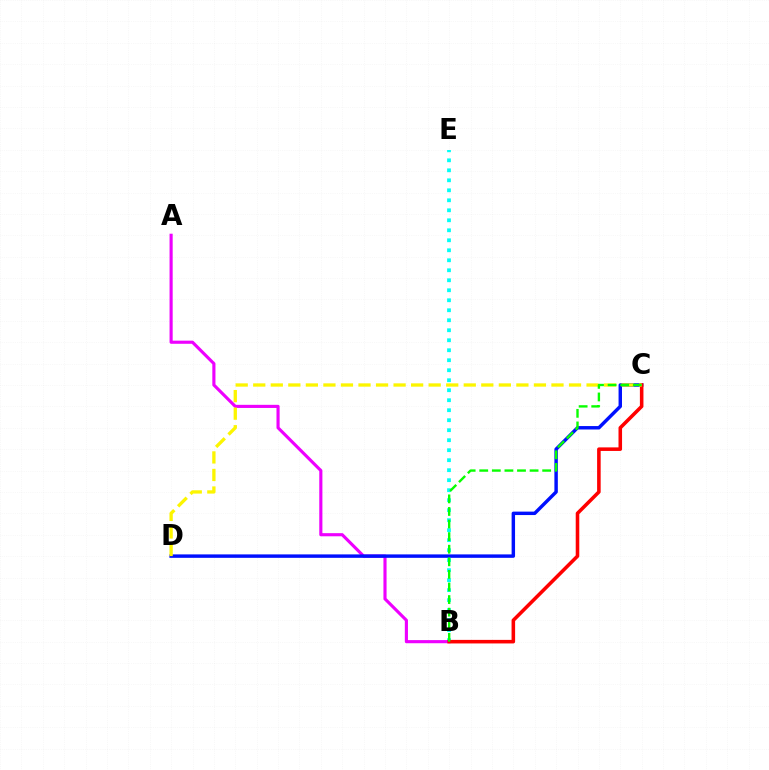{('B', 'E'): [{'color': '#00fff6', 'line_style': 'dotted', 'thickness': 2.72}], ('A', 'B'): [{'color': '#ee00ff', 'line_style': 'solid', 'thickness': 2.26}], ('C', 'D'): [{'color': '#0010ff', 'line_style': 'solid', 'thickness': 2.47}, {'color': '#fcf500', 'line_style': 'dashed', 'thickness': 2.38}], ('B', 'C'): [{'color': '#ff0000', 'line_style': 'solid', 'thickness': 2.56}, {'color': '#08ff00', 'line_style': 'dashed', 'thickness': 1.71}]}